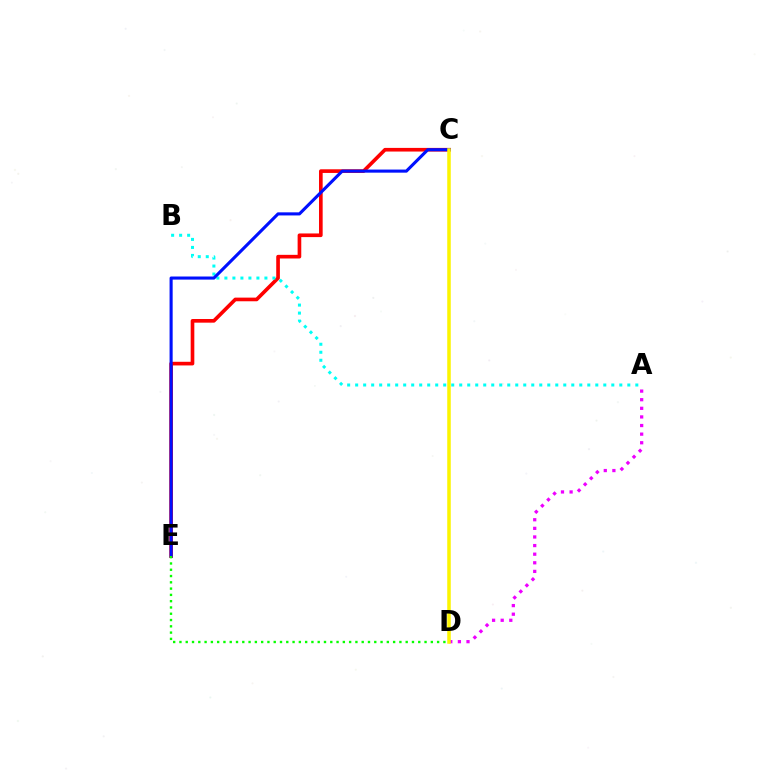{('A', 'D'): [{'color': '#ee00ff', 'line_style': 'dotted', 'thickness': 2.34}], ('C', 'E'): [{'color': '#ff0000', 'line_style': 'solid', 'thickness': 2.63}, {'color': '#0010ff', 'line_style': 'solid', 'thickness': 2.23}], ('A', 'B'): [{'color': '#00fff6', 'line_style': 'dotted', 'thickness': 2.17}], ('C', 'D'): [{'color': '#fcf500', 'line_style': 'solid', 'thickness': 2.53}], ('D', 'E'): [{'color': '#08ff00', 'line_style': 'dotted', 'thickness': 1.71}]}